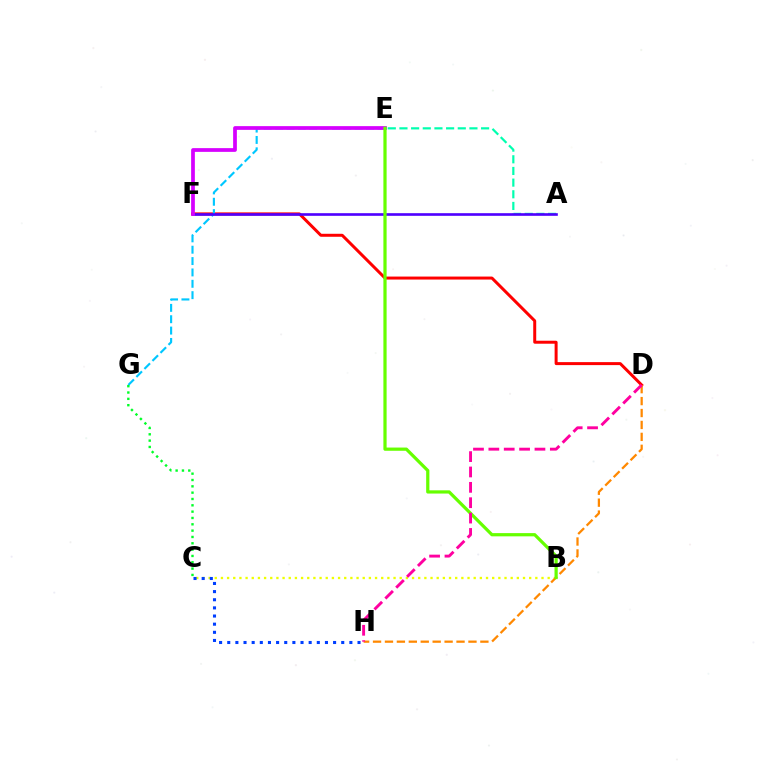{('B', 'C'): [{'color': '#eeff00', 'line_style': 'dotted', 'thickness': 1.67}], ('D', 'F'): [{'color': '#ff0000', 'line_style': 'solid', 'thickness': 2.15}], ('A', 'E'): [{'color': '#00ffaf', 'line_style': 'dashed', 'thickness': 1.58}], ('E', 'G'): [{'color': '#00c7ff', 'line_style': 'dashed', 'thickness': 1.54}], ('A', 'F'): [{'color': '#4f00ff', 'line_style': 'solid', 'thickness': 1.9}], ('C', 'H'): [{'color': '#003fff', 'line_style': 'dotted', 'thickness': 2.21}], ('C', 'G'): [{'color': '#00ff27', 'line_style': 'dotted', 'thickness': 1.72}], ('D', 'H'): [{'color': '#ff8800', 'line_style': 'dashed', 'thickness': 1.62}, {'color': '#ff00a0', 'line_style': 'dashed', 'thickness': 2.09}], ('E', 'F'): [{'color': '#d600ff', 'line_style': 'solid', 'thickness': 2.69}], ('B', 'E'): [{'color': '#66ff00', 'line_style': 'solid', 'thickness': 2.32}]}